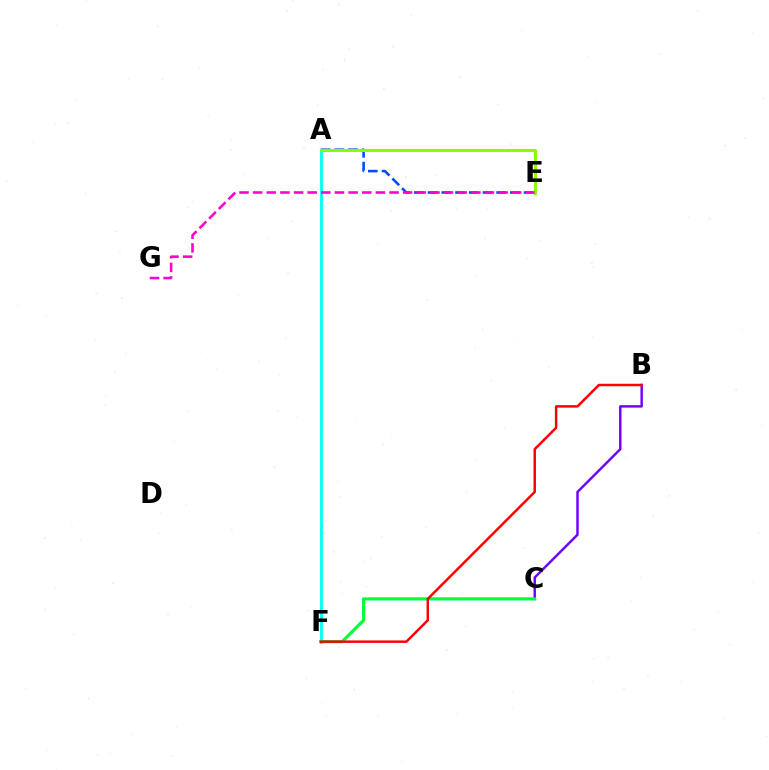{('B', 'C'): [{'color': '#7200ff', 'line_style': 'solid', 'thickness': 1.77}], ('A', 'F'): [{'color': '#00fff6', 'line_style': 'solid', 'thickness': 2.02}], ('A', 'E'): [{'color': '#ffbd00', 'line_style': 'solid', 'thickness': 1.57}, {'color': '#004bff', 'line_style': 'dashed', 'thickness': 1.86}, {'color': '#84ff00', 'line_style': 'solid', 'thickness': 2.12}], ('C', 'F'): [{'color': '#00ff39', 'line_style': 'solid', 'thickness': 2.27}], ('B', 'F'): [{'color': '#ff0000', 'line_style': 'solid', 'thickness': 1.78}], ('E', 'G'): [{'color': '#ff00cf', 'line_style': 'dashed', 'thickness': 1.85}]}